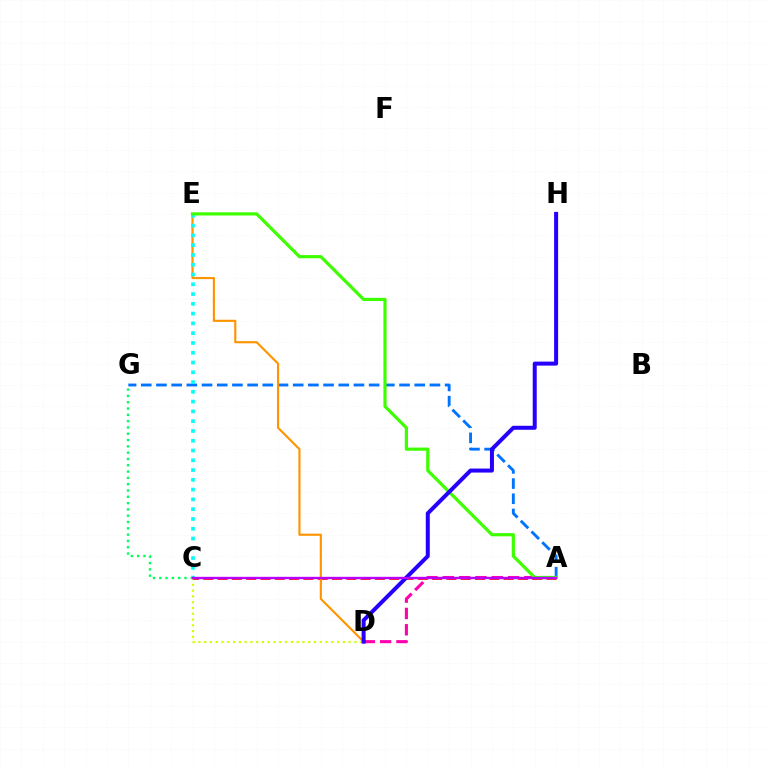{('A', 'G'): [{'color': '#0074ff', 'line_style': 'dashed', 'thickness': 2.06}], ('C', 'D'): [{'color': '#d1ff00', 'line_style': 'dotted', 'thickness': 1.57}], ('A', 'C'): [{'color': '#ff0000', 'line_style': 'dashed', 'thickness': 1.94}, {'color': '#b900ff', 'line_style': 'solid', 'thickness': 1.7}], ('D', 'E'): [{'color': '#ff9400', 'line_style': 'solid', 'thickness': 1.55}], ('C', 'E'): [{'color': '#00fff6', 'line_style': 'dotted', 'thickness': 2.66}], ('A', 'D'): [{'color': '#ff00ac', 'line_style': 'dashed', 'thickness': 2.22}], ('A', 'E'): [{'color': '#3dff00', 'line_style': 'solid', 'thickness': 2.3}], ('D', 'H'): [{'color': '#2500ff', 'line_style': 'solid', 'thickness': 2.88}], ('C', 'G'): [{'color': '#00ff5c', 'line_style': 'dotted', 'thickness': 1.71}]}